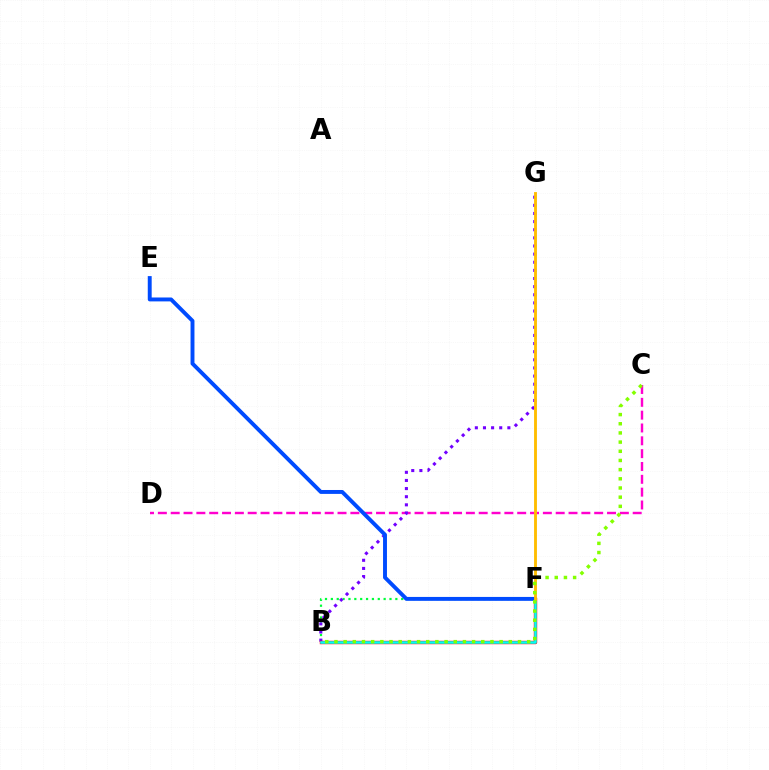{('C', 'D'): [{'color': '#ff00cf', 'line_style': 'dashed', 'thickness': 1.74}], ('B', 'F'): [{'color': '#00ff39', 'line_style': 'dotted', 'thickness': 1.59}, {'color': '#ff0000', 'line_style': 'solid', 'thickness': 2.45}, {'color': '#00fff6', 'line_style': 'solid', 'thickness': 1.87}], ('B', 'G'): [{'color': '#7200ff', 'line_style': 'dotted', 'thickness': 2.21}], ('E', 'F'): [{'color': '#004bff', 'line_style': 'solid', 'thickness': 2.82}], ('F', 'G'): [{'color': '#ffbd00', 'line_style': 'solid', 'thickness': 2.07}], ('B', 'C'): [{'color': '#84ff00', 'line_style': 'dotted', 'thickness': 2.49}]}